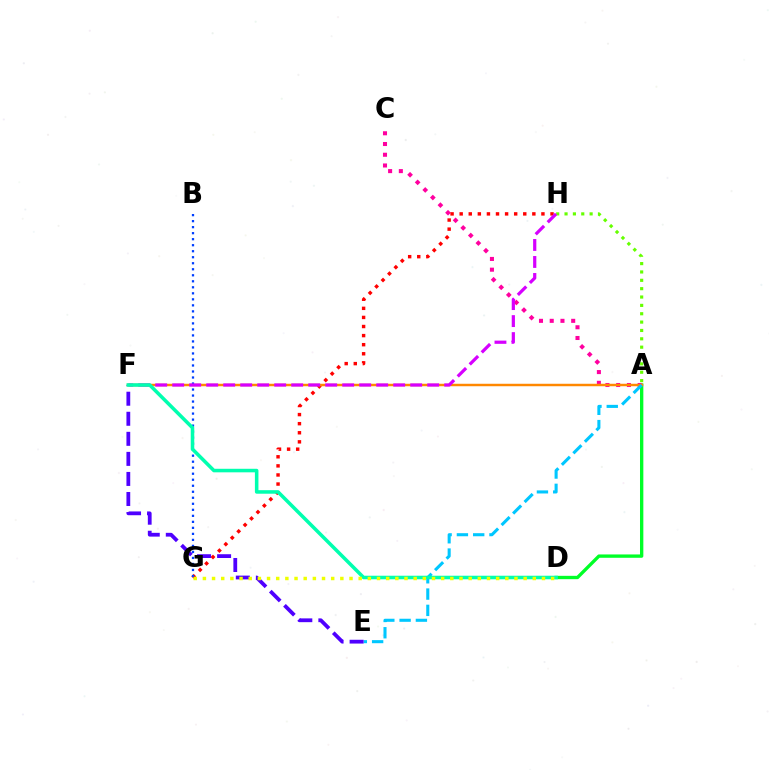{('A', 'D'): [{'color': '#00ff27', 'line_style': 'solid', 'thickness': 2.41}], ('A', 'C'): [{'color': '#ff00a0', 'line_style': 'dotted', 'thickness': 2.92}], ('G', 'H'): [{'color': '#ff0000', 'line_style': 'dotted', 'thickness': 2.47}], ('A', 'F'): [{'color': '#ff8800', 'line_style': 'solid', 'thickness': 1.77}], ('A', 'E'): [{'color': '#00c7ff', 'line_style': 'dashed', 'thickness': 2.21}], ('A', 'H'): [{'color': '#66ff00', 'line_style': 'dotted', 'thickness': 2.27}], ('E', 'F'): [{'color': '#4f00ff', 'line_style': 'dashed', 'thickness': 2.72}], ('B', 'G'): [{'color': '#003fff', 'line_style': 'dotted', 'thickness': 1.63}], ('F', 'H'): [{'color': '#d600ff', 'line_style': 'dashed', 'thickness': 2.31}], ('D', 'F'): [{'color': '#00ffaf', 'line_style': 'solid', 'thickness': 2.55}], ('D', 'G'): [{'color': '#eeff00', 'line_style': 'dotted', 'thickness': 2.49}]}